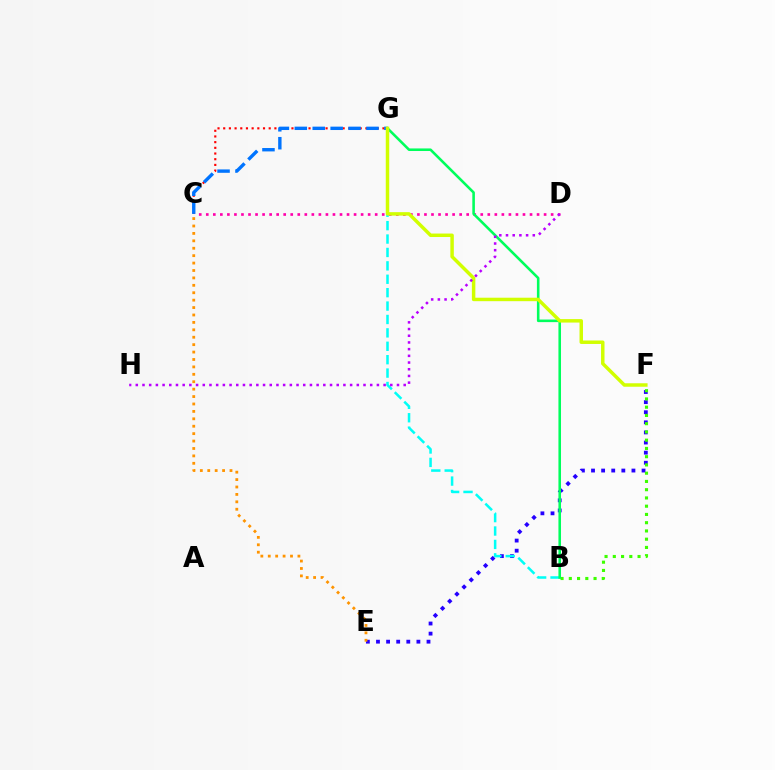{('E', 'F'): [{'color': '#2500ff', 'line_style': 'dotted', 'thickness': 2.75}], ('C', 'G'): [{'color': '#ff0000', 'line_style': 'dotted', 'thickness': 1.55}, {'color': '#0074ff', 'line_style': 'dashed', 'thickness': 2.43}], ('B', 'G'): [{'color': '#00fff6', 'line_style': 'dashed', 'thickness': 1.82}, {'color': '#00ff5c', 'line_style': 'solid', 'thickness': 1.86}], ('B', 'F'): [{'color': '#3dff00', 'line_style': 'dotted', 'thickness': 2.24}], ('C', 'E'): [{'color': '#ff9400', 'line_style': 'dotted', 'thickness': 2.01}], ('C', 'D'): [{'color': '#ff00ac', 'line_style': 'dotted', 'thickness': 1.91}], ('F', 'G'): [{'color': '#d1ff00', 'line_style': 'solid', 'thickness': 2.5}], ('D', 'H'): [{'color': '#b900ff', 'line_style': 'dotted', 'thickness': 1.82}]}